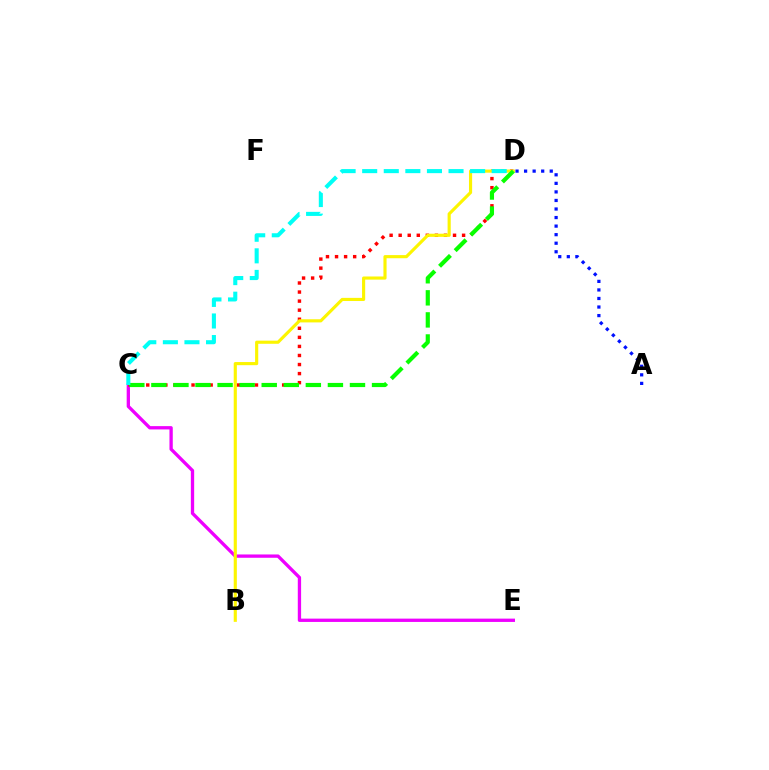{('C', 'E'): [{'color': '#ee00ff', 'line_style': 'solid', 'thickness': 2.38}], ('C', 'D'): [{'color': '#ff0000', 'line_style': 'dotted', 'thickness': 2.46}, {'color': '#08ff00', 'line_style': 'dashed', 'thickness': 3.0}, {'color': '#00fff6', 'line_style': 'dashed', 'thickness': 2.93}], ('B', 'D'): [{'color': '#fcf500', 'line_style': 'solid', 'thickness': 2.26}], ('A', 'D'): [{'color': '#0010ff', 'line_style': 'dotted', 'thickness': 2.32}]}